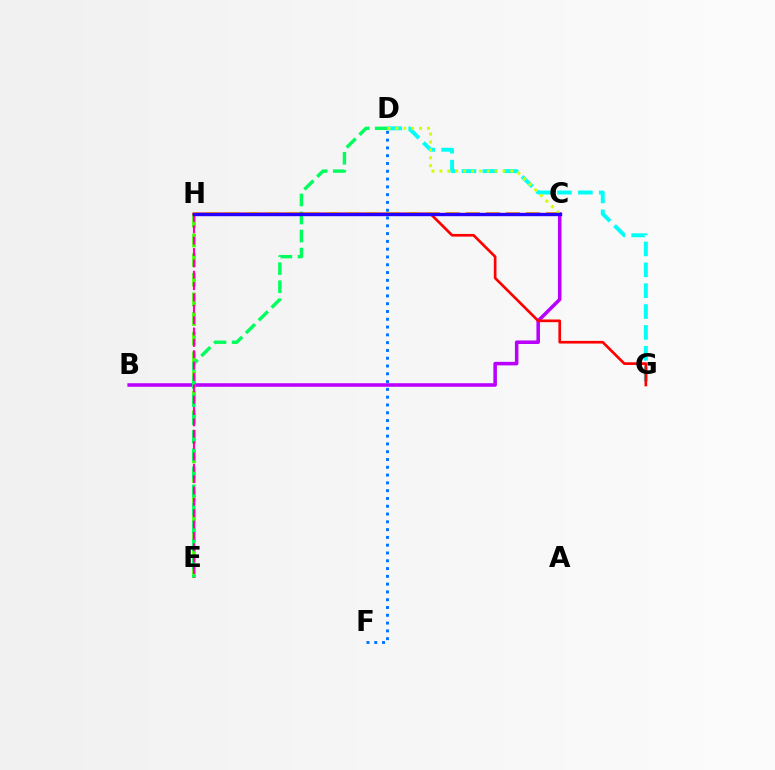{('D', 'G'): [{'color': '#00fff6', 'line_style': 'dashed', 'thickness': 2.84}], ('E', 'H'): [{'color': '#3dff00', 'line_style': 'dashed', 'thickness': 2.67}, {'color': '#ff00ac', 'line_style': 'dashed', 'thickness': 1.54}], ('B', 'C'): [{'color': '#b900ff', 'line_style': 'solid', 'thickness': 2.56}], ('D', 'E'): [{'color': '#00ff5c', 'line_style': 'dashed', 'thickness': 2.45}], ('G', 'H'): [{'color': '#ff0000', 'line_style': 'solid', 'thickness': 1.92}], ('C', 'H'): [{'color': '#ff9400', 'line_style': 'dashed', 'thickness': 2.72}, {'color': '#2500ff', 'line_style': 'solid', 'thickness': 2.44}], ('C', 'D'): [{'color': '#d1ff00', 'line_style': 'dotted', 'thickness': 2.14}], ('D', 'F'): [{'color': '#0074ff', 'line_style': 'dotted', 'thickness': 2.12}]}